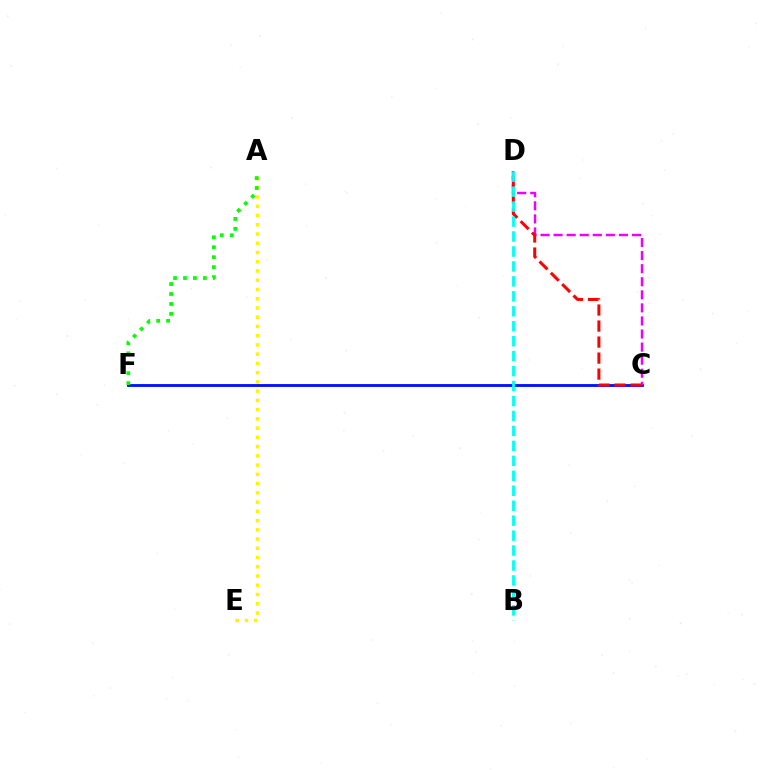{('C', 'F'): [{'color': '#0010ff', 'line_style': 'solid', 'thickness': 2.03}], ('C', 'D'): [{'color': '#ee00ff', 'line_style': 'dashed', 'thickness': 1.78}, {'color': '#ff0000', 'line_style': 'dashed', 'thickness': 2.18}], ('A', 'E'): [{'color': '#fcf500', 'line_style': 'dotted', 'thickness': 2.51}], ('A', 'F'): [{'color': '#08ff00', 'line_style': 'dotted', 'thickness': 2.7}], ('B', 'D'): [{'color': '#00fff6', 'line_style': 'dashed', 'thickness': 2.03}]}